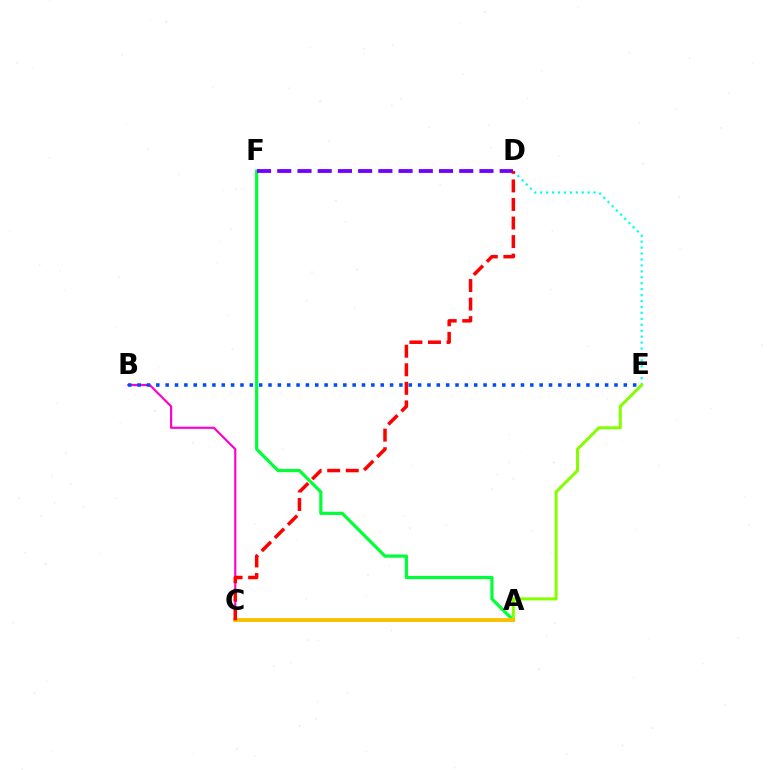{('B', 'C'): [{'color': '#ff00cf', 'line_style': 'solid', 'thickness': 1.56}], ('B', 'E'): [{'color': '#004bff', 'line_style': 'dotted', 'thickness': 2.54}], ('A', 'F'): [{'color': '#00ff39', 'line_style': 'solid', 'thickness': 2.31}], ('D', 'E'): [{'color': '#00fff6', 'line_style': 'dotted', 'thickness': 1.61}], ('C', 'E'): [{'color': '#84ff00', 'line_style': 'solid', 'thickness': 2.17}], ('D', 'F'): [{'color': '#7200ff', 'line_style': 'dashed', 'thickness': 2.75}], ('A', 'C'): [{'color': '#ffbd00', 'line_style': 'solid', 'thickness': 2.67}], ('C', 'D'): [{'color': '#ff0000', 'line_style': 'dashed', 'thickness': 2.52}]}